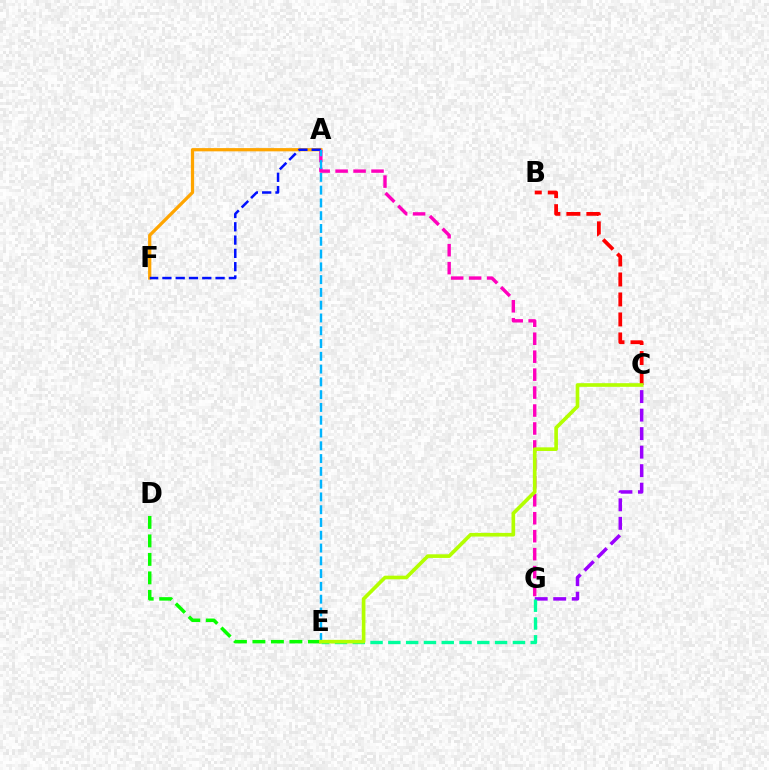{('A', 'F'): [{'color': '#ffa500', 'line_style': 'solid', 'thickness': 2.33}, {'color': '#0010ff', 'line_style': 'dashed', 'thickness': 1.81}], ('D', 'E'): [{'color': '#08ff00', 'line_style': 'dashed', 'thickness': 2.51}], ('B', 'C'): [{'color': '#ff0000', 'line_style': 'dashed', 'thickness': 2.72}], ('C', 'G'): [{'color': '#9b00ff', 'line_style': 'dashed', 'thickness': 2.52}], ('A', 'G'): [{'color': '#ff00bd', 'line_style': 'dashed', 'thickness': 2.44}], ('E', 'G'): [{'color': '#00ff9d', 'line_style': 'dashed', 'thickness': 2.42}], ('A', 'E'): [{'color': '#00b5ff', 'line_style': 'dashed', 'thickness': 1.74}], ('C', 'E'): [{'color': '#b3ff00', 'line_style': 'solid', 'thickness': 2.62}]}